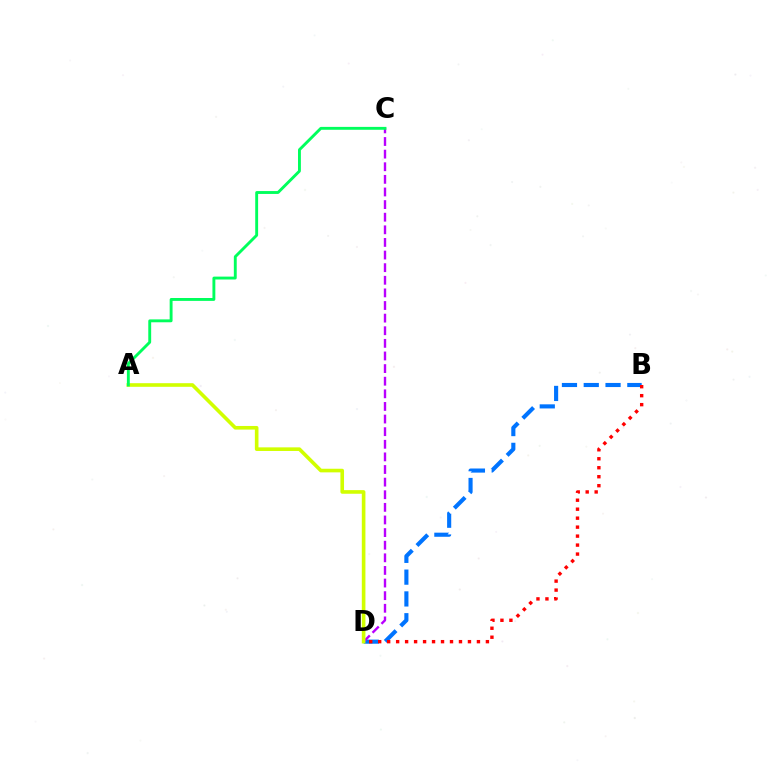{('B', 'D'): [{'color': '#0074ff', 'line_style': 'dashed', 'thickness': 2.96}, {'color': '#ff0000', 'line_style': 'dotted', 'thickness': 2.44}], ('C', 'D'): [{'color': '#b900ff', 'line_style': 'dashed', 'thickness': 1.71}], ('A', 'D'): [{'color': '#d1ff00', 'line_style': 'solid', 'thickness': 2.61}], ('A', 'C'): [{'color': '#00ff5c', 'line_style': 'solid', 'thickness': 2.08}]}